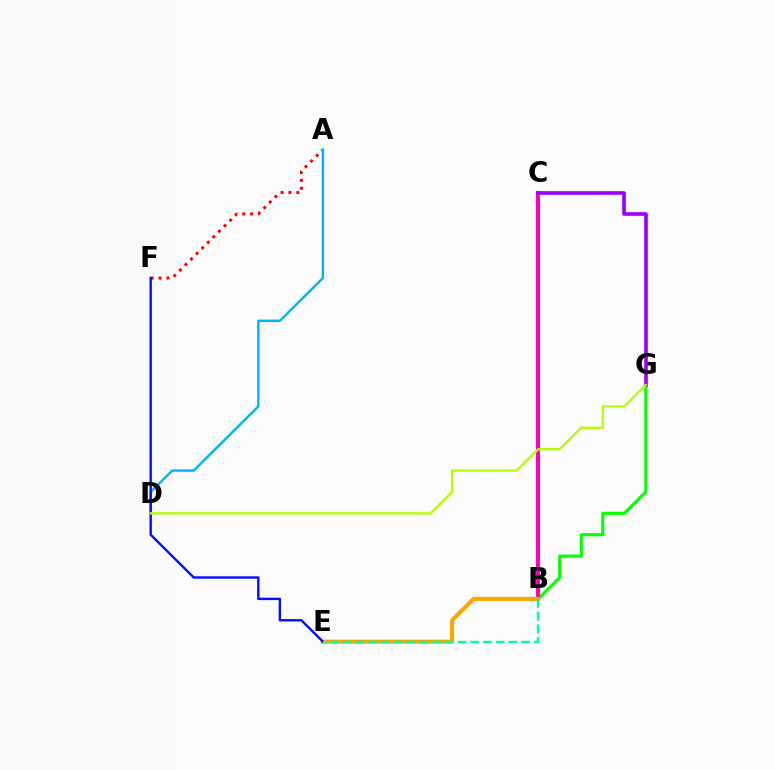{('B', 'G'): [{'color': '#08ff00', 'line_style': 'solid', 'thickness': 2.25}], ('A', 'F'): [{'color': '#ff0000', 'line_style': 'dotted', 'thickness': 2.14}], ('A', 'D'): [{'color': '#00b5ff', 'line_style': 'solid', 'thickness': 1.76}], ('B', 'C'): [{'color': '#ff00bd', 'line_style': 'solid', 'thickness': 2.92}], ('B', 'E'): [{'color': '#ffa500', 'line_style': 'solid', 'thickness': 2.94}, {'color': '#00ff9d', 'line_style': 'dashed', 'thickness': 1.73}], ('E', 'F'): [{'color': '#0010ff', 'line_style': 'solid', 'thickness': 1.73}], ('C', 'G'): [{'color': '#9b00ff', 'line_style': 'solid', 'thickness': 2.63}], ('D', 'G'): [{'color': '#b3ff00', 'line_style': 'solid', 'thickness': 1.67}]}